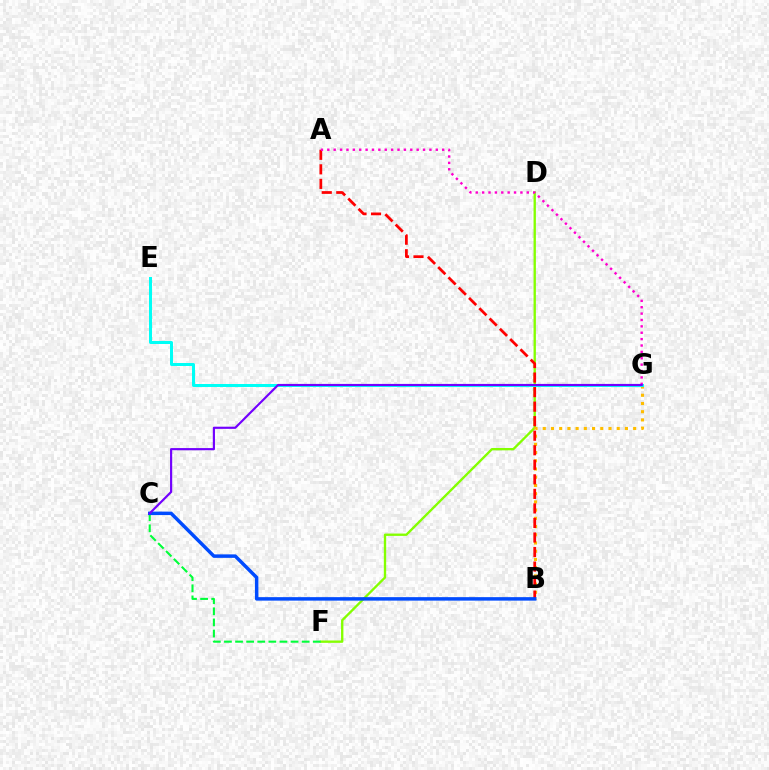{('D', 'F'): [{'color': '#84ff00', 'line_style': 'solid', 'thickness': 1.69}], ('B', 'G'): [{'color': '#ffbd00', 'line_style': 'dotted', 'thickness': 2.23}], ('C', 'F'): [{'color': '#00ff39', 'line_style': 'dashed', 'thickness': 1.51}], ('A', 'B'): [{'color': '#ff0000', 'line_style': 'dashed', 'thickness': 1.98}], ('E', 'G'): [{'color': '#00fff6', 'line_style': 'solid', 'thickness': 2.16}], ('A', 'G'): [{'color': '#ff00cf', 'line_style': 'dotted', 'thickness': 1.73}], ('B', 'C'): [{'color': '#004bff', 'line_style': 'solid', 'thickness': 2.51}], ('C', 'G'): [{'color': '#7200ff', 'line_style': 'solid', 'thickness': 1.56}]}